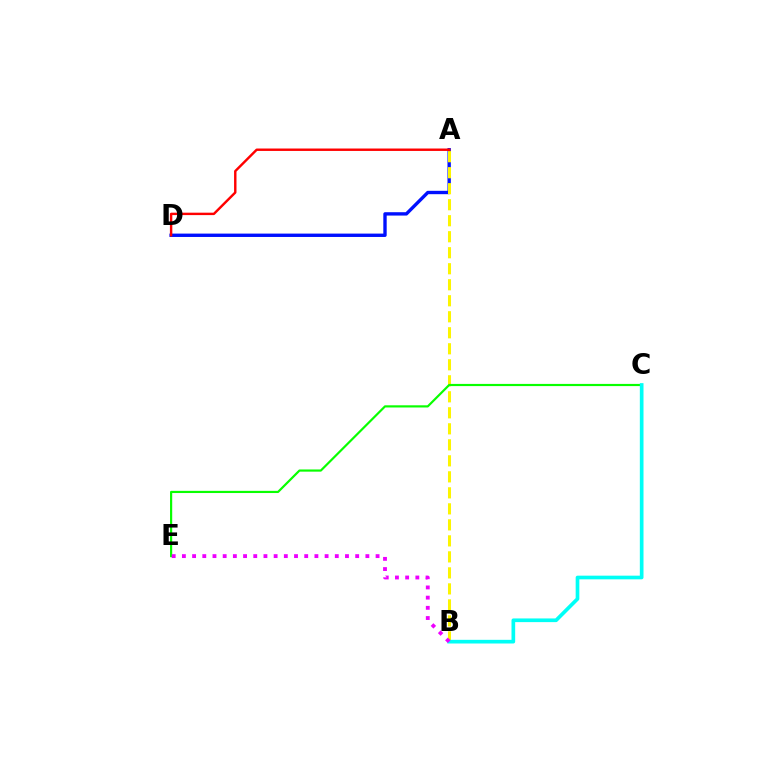{('A', 'D'): [{'color': '#0010ff', 'line_style': 'solid', 'thickness': 2.42}, {'color': '#ff0000', 'line_style': 'solid', 'thickness': 1.74}], ('A', 'B'): [{'color': '#fcf500', 'line_style': 'dashed', 'thickness': 2.17}], ('C', 'E'): [{'color': '#08ff00', 'line_style': 'solid', 'thickness': 1.57}], ('B', 'C'): [{'color': '#00fff6', 'line_style': 'solid', 'thickness': 2.65}], ('B', 'E'): [{'color': '#ee00ff', 'line_style': 'dotted', 'thickness': 2.77}]}